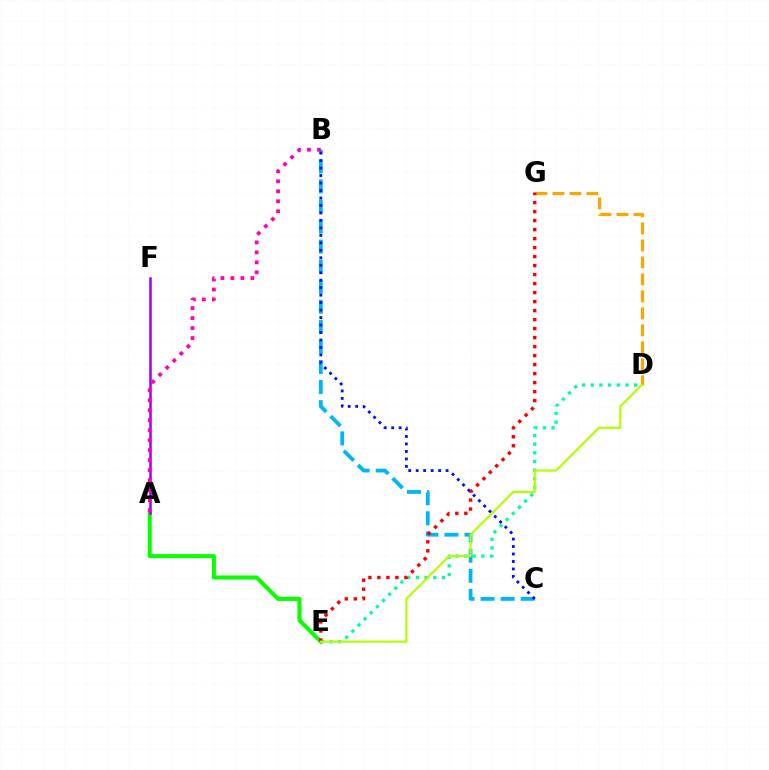{('A', 'E'): [{'color': '#08ff00', 'line_style': 'solid', 'thickness': 2.92}], ('A', 'F'): [{'color': '#9b00ff', 'line_style': 'solid', 'thickness': 1.8}], ('D', 'G'): [{'color': '#ffa500', 'line_style': 'dashed', 'thickness': 2.31}], ('B', 'C'): [{'color': '#00b5ff', 'line_style': 'dashed', 'thickness': 2.73}, {'color': '#0010ff', 'line_style': 'dotted', 'thickness': 2.03}], ('D', 'E'): [{'color': '#00ff9d', 'line_style': 'dotted', 'thickness': 2.36}, {'color': '#b3ff00', 'line_style': 'solid', 'thickness': 1.56}], ('E', 'G'): [{'color': '#ff0000', 'line_style': 'dotted', 'thickness': 2.45}], ('A', 'B'): [{'color': '#ff00bd', 'line_style': 'dotted', 'thickness': 2.71}]}